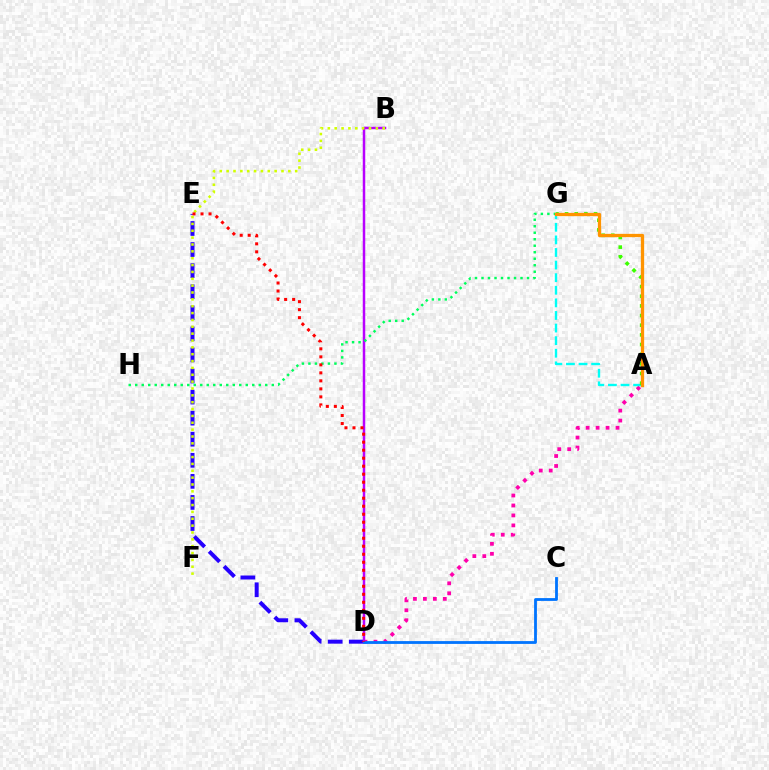{('A', 'D'): [{'color': '#ff00ac', 'line_style': 'dotted', 'thickness': 2.71}], ('A', 'G'): [{'color': '#00fff6', 'line_style': 'dashed', 'thickness': 1.71}, {'color': '#3dff00', 'line_style': 'dotted', 'thickness': 2.62}, {'color': '#ff9400', 'line_style': 'solid', 'thickness': 2.37}], ('D', 'E'): [{'color': '#2500ff', 'line_style': 'dashed', 'thickness': 2.86}, {'color': '#ff0000', 'line_style': 'dotted', 'thickness': 2.18}], ('B', 'D'): [{'color': '#b900ff', 'line_style': 'solid', 'thickness': 1.79}], ('C', 'D'): [{'color': '#0074ff', 'line_style': 'solid', 'thickness': 2.02}], ('B', 'F'): [{'color': '#d1ff00', 'line_style': 'dotted', 'thickness': 1.86}], ('G', 'H'): [{'color': '#00ff5c', 'line_style': 'dotted', 'thickness': 1.77}]}